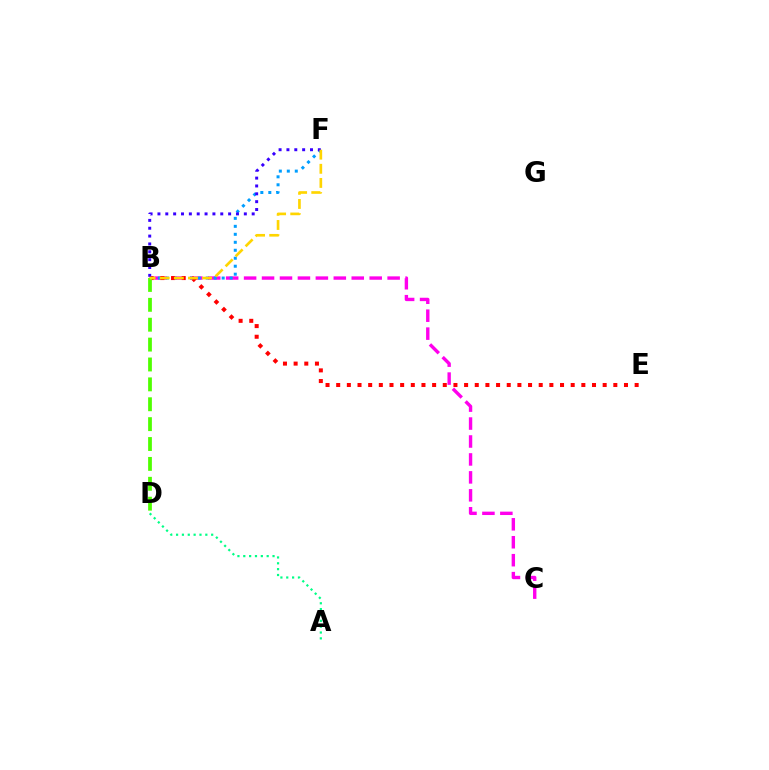{('B', 'C'): [{'color': '#ff00ed', 'line_style': 'dashed', 'thickness': 2.44}], ('B', 'F'): [{'color': '#009eff', 'line_style': 'dotted', 'thickness': 2.17}, {'color': '#3700ff', 'line_style': 'dotted', 'thickness': 2.13}, {'color': '#ffd500', 'line_style': 'dashed', 'thickness': 1.92}], ('B', 'E'): [{'color': '#ff0000', 'line_style': 'dotted', 'thickness': 2.9}], ('A', 'D'): [{'color': '#00ff86', 'line_style': 'dotted', 'thickness': 1.59}], ('B', 'D'): [{'color': '#4fff00', 'line_style': 'dashed', 'thickness': 2.7}]}